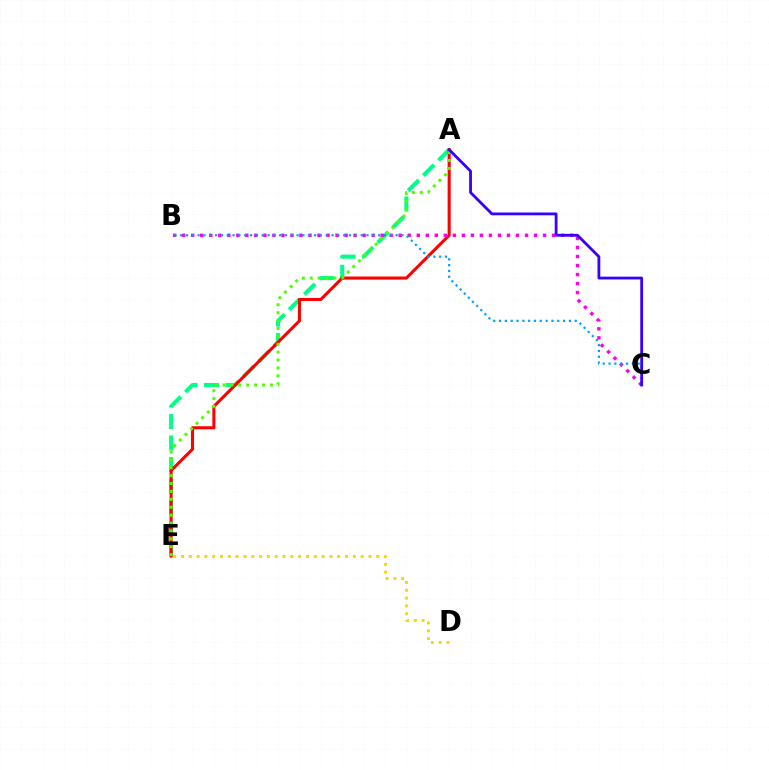{('A', 'E'): [{'color': '#00ff86', 'line_style': 'dashed', 'thickness': 2.92}, {'color': '#ff0000', 'line_style': 'solid', 'thickness': 2.21}, {'color': '#4fff00', 'line_style': 'dotted', 'thickness': 2.15}], ('D', 'E'): [{'color': '#ffd500', 'line_style': 'dotted', 'thickness': 2.12}], ('B', 'C'): [{'color': '#ff00ed', 'line_style': 'dotted', 'thickness': 2.45}, {'color': '#009eff', 'line_style': 'dotted', 'thickness': 1.58}], ('A', 'C'): [{'color': '#3700ff', 'line_style': 'solid', 'thickness': 2.02}]}